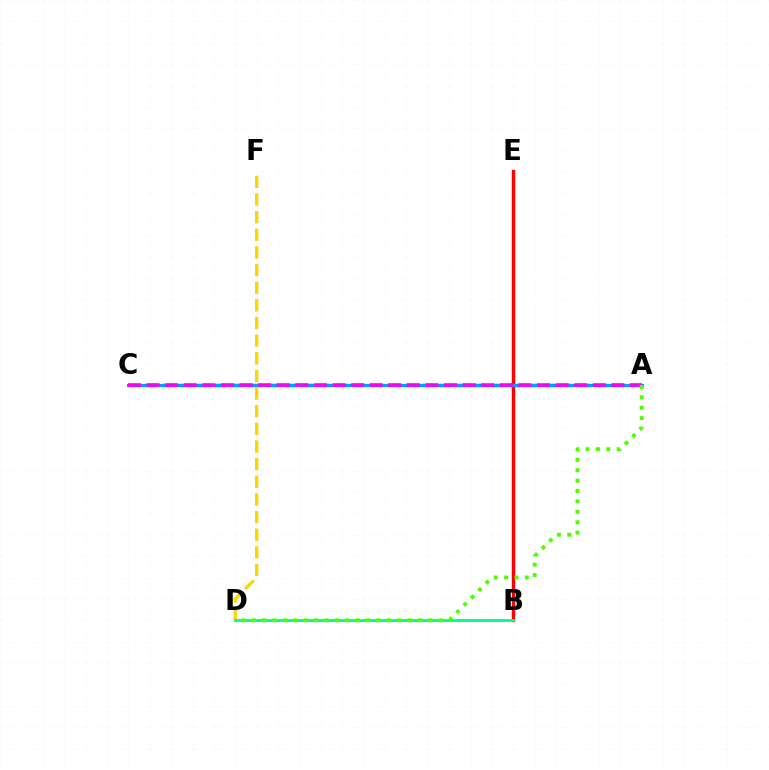{('A', 'C'): [{'color': '#3700ff', 'line_style': 'dashed', 'thickness': 2.35}, {'color': '#009eff', 'line_style': 'solid', 'thickness': 2.3}, {'color': '#ff00ed', 'line_style': 'dashed', 'thickness': 2.53}], ('B', 'E'): [{'color': '#ff0000', 'line_style': 'solid', 'thickness': 2.46}], ('D', 'F'): [{'color': '#ffd500', 'line_style': 'dashed', 'thickness': 2.4}], ('B', 'D'): [{'color': '#00ff86', 'line_style': 'solid', 'thickness': 2.07}], ('A', 'D'): [{'color': '#4fff00', 'line_style': 'dotted', 'thickness': 2.82}]}